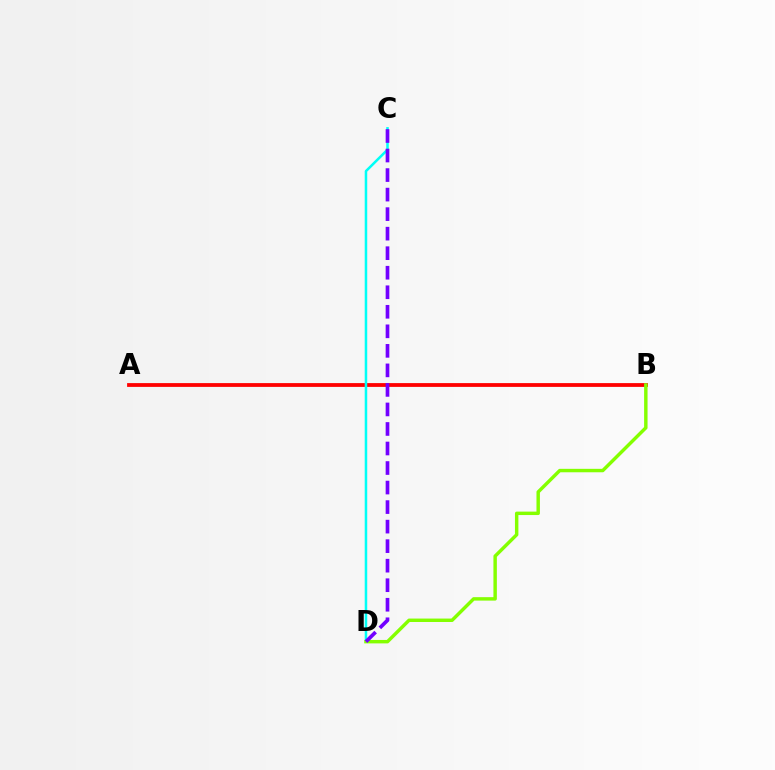{('A', 'B'): [{'color': '#ff0000', 'line_style': 'solid', 'thickness': 2.73}], ('C', 'D'): [{'color': '#00fff6', 'line_style': 'solid', 'thickness': 1.82}, {'color': '#7200ff', 'line_style': 'dashed', 'thickness': 2.65}], ('B', 'D'): [{'color': '#84ff00', 'line_style': 'solid', 'thickness': 2.47}]}